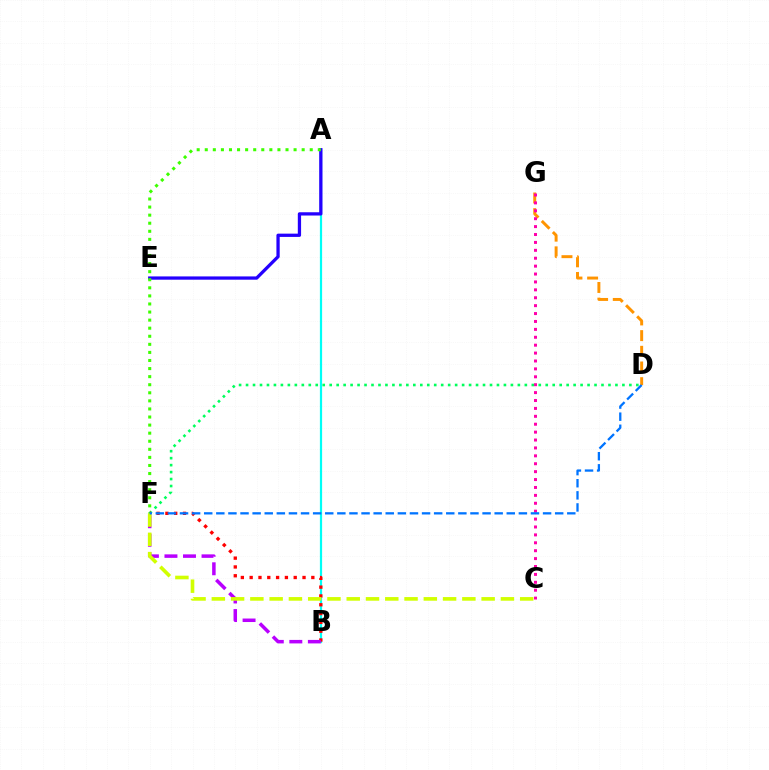{('D', 'G'): [{'color': '#ff9400', 'line_style': 'dashed', 'thickness': 2.13}], ('A', 'B'): [{'color': '#00fff6', 'line_style': 'solid', 'thickness': 1.6}], ('C', 'G'): [{'color': '#ff00ac', 'line_style': 'dotted', 'thickness': 2.15}], ('D', 'F'): [{'color': '#00ff5c', 'line_style': 'dotted', 'thickness': 1.89}, {'color': '#0074ff', 'line_style': 'dashed', 'thickness': 1.64}], ('B', 'F'): [{'color': '#ff0000', 'line_style': 'dotted', 'thickness': 2.39}, {'color': '#b900ff', 'line_style': 'dashed', 'thickness': 2.52}], ('C', 'F'): [{'color': '#d1ff00', 'line_style': 'dashed', 'thickness': 2.62}], ('A', 'E'): [{'color': '#2500ff', 'line_style': 'solid', 'thickness': 2.36}], ('A', 'F'): [{'color': '#3dff00', 'line_style': 'dotted', 'thickness': 2.19}]}